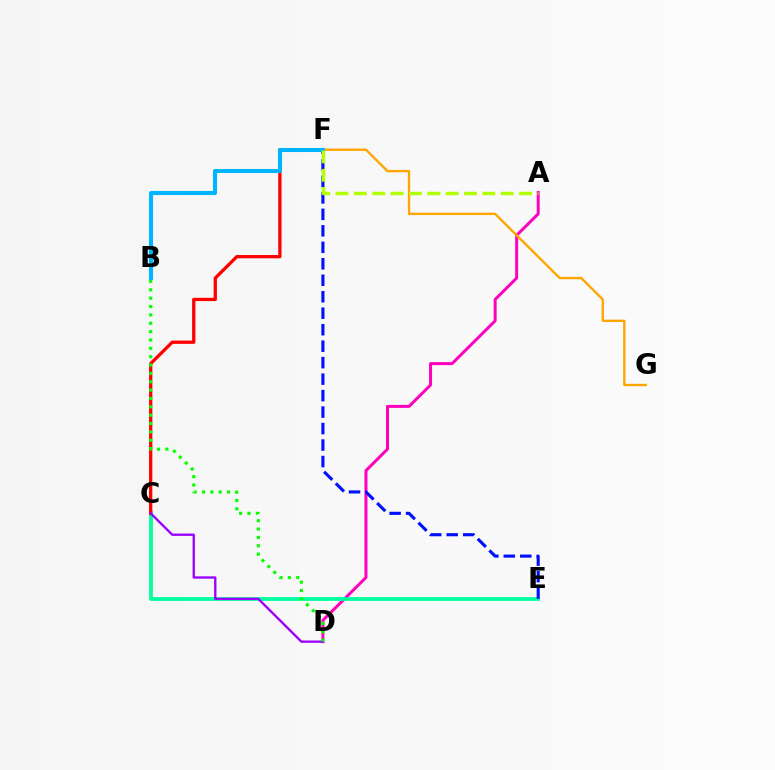{('A', 'D'): [{'color': '#ff00bd', 'line_style': 'solid', 'thickness': 2.15}], ('C', 'E'): [{'color': '#00ff9d', 'line_style': 'solid', 'thickness': 2.71}], ('C', 'F'): [{'color': '#ff0000', 'line_style': 'solid', 'thickness': 2.36}], ('E', 'F'): [{'color': '#0010ff', 'line_style': 'dashed', 'thickness': 2.24}], ('F', 'G'): [{'color': '#ffa500', 'line_style': 'solid', 'thickness': 1.7}], ('C', 'D'): [{'color': '#9b00ff', 'line_style': 'solid', 'thickness': 1.68}], ('B', 'D'): [{'color': '#08ff00', 'line_style': 'dotted', 'thickness': 2.27}], ('B', 'F'): [{'color': '#00b5ff', 'line_style': 'solid', 'thickness': 2.92}], ('A', 'F'): [{'color': '#b3ff00', 'line_style': 'dashed', 'thickness': 2.49}]}